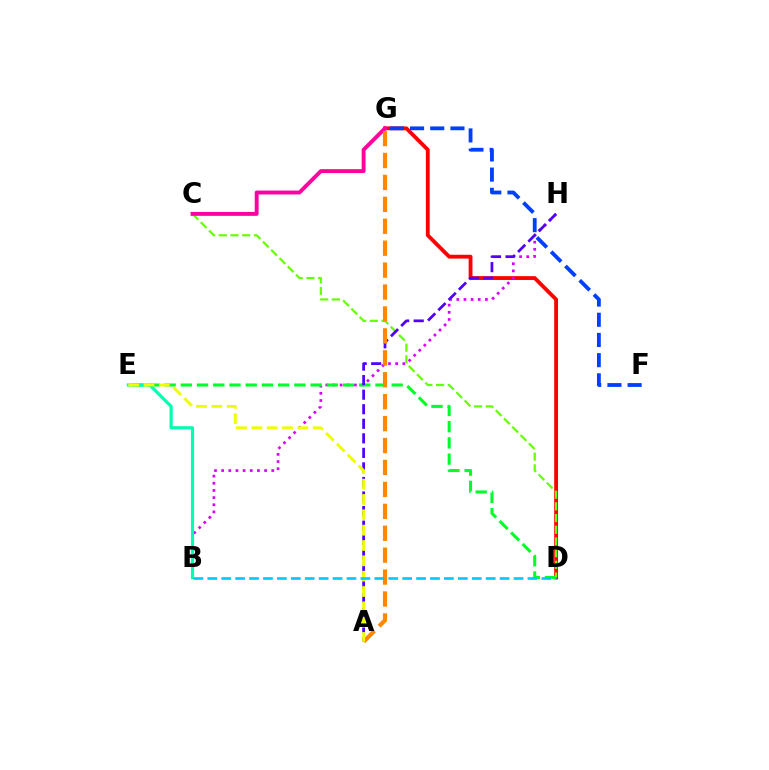{('D', 'G'): [{'color': '#ff0000', 'line_style': 'solid', 'thickness': 2.75}], ('B', 'H'): [{'color': '#d600ff', 'line_style': 'dotted', 'thickness': 1.94}], ('D', 'E'): [{'color': '#00ff27', 'line_style': 'dashed', 'thickness': 2.2}], ('B', 'E'): [{'color': '#00ffaf', 'line_style': 'solid', 'thickness': 2.29}], ('C', 'D'): [{'color': '#66ff00', 'line_style': 'dashed', 'thickness': 1.59}], ('A', 'H'): [{'color': '#4f00ff', 'line_style': 'dashed', 'thickness': 1.98}], ('F', 'G'): [{'color': '#003fff', 'line_style': 'dashed', 'thickness': 2.74}], ('C', 'G'): [{'color': '#ff00a0', 'line_style': 'solid', 'thickness': 2.8}], ('A', 'G'): [{'color': '#ff8800', 'line_style': 'dashed', 'thickness': 2.98}], ('A', 'E'): [{'color': '#eeff00', 'line_style': 'dashed', 'thickness': 2.08}], ('B', 'D'): [{'color': '#00c7ff', 'line_style': 'dashed', 'thickness': 1.89}]}